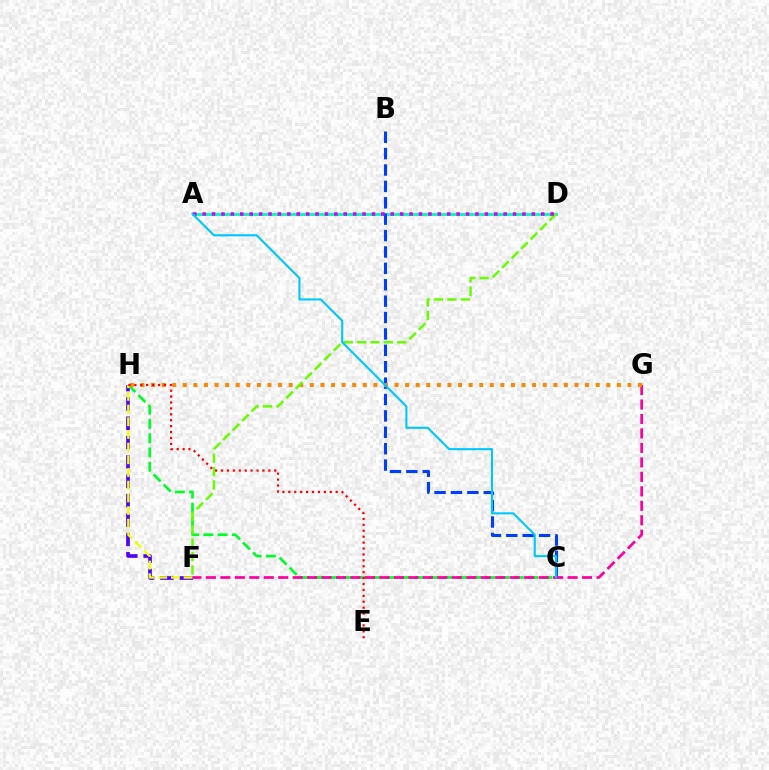{('A', 'D'): [{'color': '#00ffaf', 'line_style': 'solid', 'thickness': 2.07}, {'color': '#d600ff', 'line_style': 'dotted', 'thickness': 2.56}], ('F', 'H'): [{'color': '#4f00ff', 'line_style': 'dashed', 'thickness': 2.63}, {'color': '#eeff00', 'line_style': 'dashed', 'thickness': 1.72}], ('C', 'H'): [{'color': '#00ff27', 'line_style': 'dashed', 'thickness': 1.94}], ('B', 'C'): [{'color': '#003fff', 'line_style': 'dashed', 'thickness': 2.23}], ('F', 'G'): [{'color': '#ff00a0', 'line_style': 'dashed', 'thickness': 1.97}], ('G', 'H'): [{'color': '#ff8800', 'line_style': 'dotted', 'thickness': 2.88}], ('D', 'F'): [{'color': '#66ff00', 'line_style': 'dashed', 'thickness': 1.82}], ('A', 'C'): [{'color': '#00c7ff', 'line_style': 'solid', 'thickness': 1.52}], ('E', 'H'): [{'color': '#ff0000', 'line_style': 'dotted', 'thickness': 1.61}]}